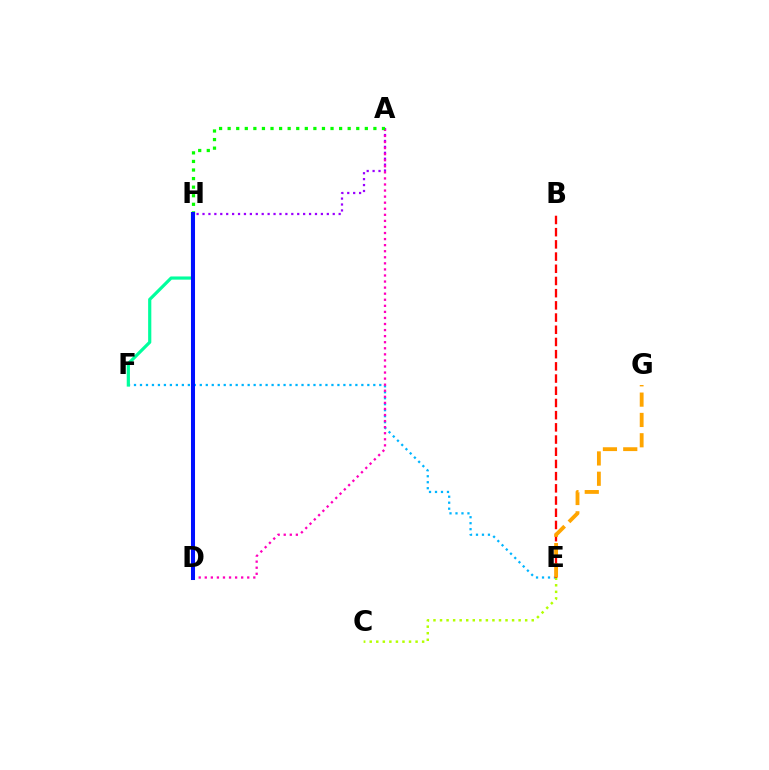{('E', 'F'): [{'color': '#00b5ff', 'line_style': 'dotted', 'thickness': 1.63}], ('A', 'H'): [{'color': '#9b00ff', 'line_style': 'dotted', 'thickness': 1.61}, {'color': '#08ff00', 'line_style': 'dotted', 'thickness': 2.33}], ('C', 'E'): [{'color': '#b3ff00', 'line_style': 'dotted', 'thickness': 1.78}], ('A', 'D'): [{'color': '#ff00bd', 'line_style': 'dotted', 'thickness': 1.65}], ('B', 'E'): [{'color': '#ff0000', 'line_style': 'dashed', 'thickness': 1.66}], ('E', 'G'): [{'color': '#ffa500', 'line_style': 'dashed', 'thickness': 2.76}], ('F', 'H'): [{'color': '#00ff9d', 'line_style': 'solid', 'thickness': 2.3}], ('D', 'H'): [{'color': '#0010ff', 'line_style': 'solid', 'thickness': 2.91}]}